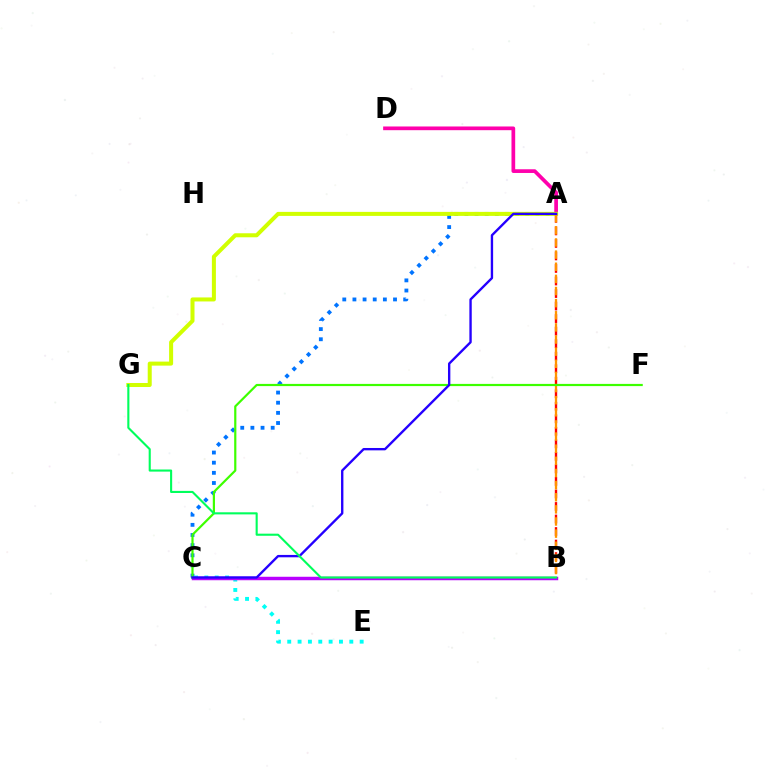{('A', 'C'): [{'color': '#0074ff', 'line_style': 'dotted', 'thickness': 2.76}, {'color': '#2500ff', 'line_style': 'solid', 'thickness': 1.7}], ('C', 'E'): [{'color': '#00fff6', 'line_style': 'dotted', 'thickness': 2.81}], ('B', 'C'): [{'color': '#b900ff', 'line_style': 'solid', 'thickness': 2.5}], ('A', 'B'): [{'color': '#ff0000', 'line_style': 'dashed', 'thickness': 1.7}, {'color': '#ff9400', 'line_style': 'dashed', 'thickness': 1.65}], ('A', 'D'): [{'color': '#ff00ac', 'line_style': 'solid', 'thickness': 2.67}], ('A', 'G'): [{'color': '#d1ff00', 'line_style': 'solid', 'thickness': 2.89}], ('C', 'F'): [{'color': '#3dff00', 'line_style': 'solid', 'thickness': 1.58}], ('B', 'G'): [{'color': '#00ff5c', 'line_style': 'solid', 'thickness': 1.52}]}